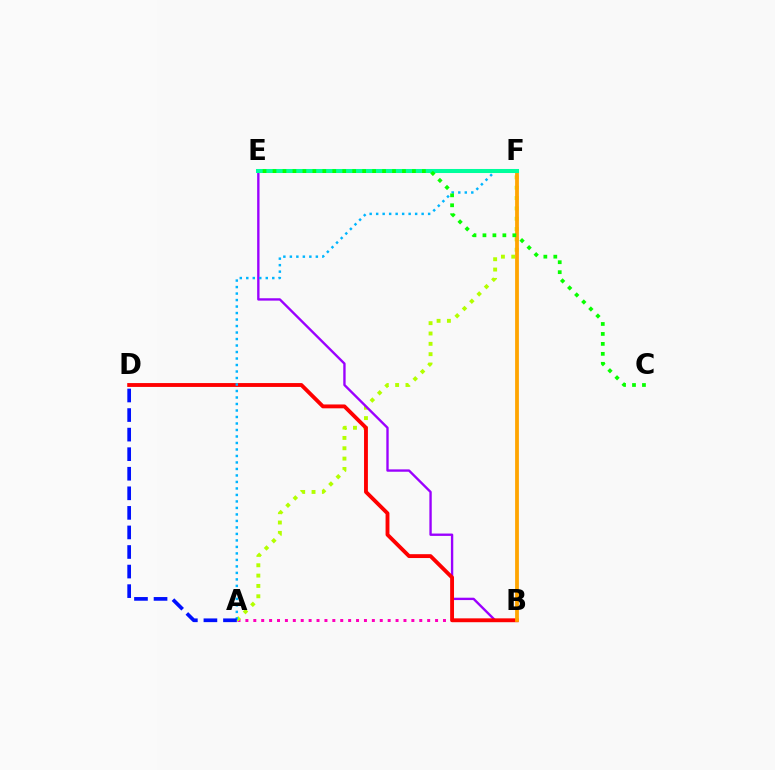{('A', 'B'): [{'color': '#ff00bd', 'line_style': 'dotted', 'thickness': 2.15}], ('A', 'F'): [{'color': '#b3ff00', 'line_style': 'dotted', 'thickness': 2.81}, {'color': '#00b5ff', 'line_style': 'dotted', 'thickness': 1.77}], ('B', 'E'): [{'color': '#9b00ff', 'line_style': 'solid', 'thickness': 1.7}], ('B', 'D'): [{'color': '#ff0000', 'line_style': 'solid', 'thickness': 2.78}], ('B', 'F'): [{'color': '#ffa500', 'line_style': 'solid', 'thickness': 2.73}], ('E', 'F'): [{'color': '#00ff9d', 'line_style': 'solid', 'thickness': 2.91}], ('A', 'D'): [{'color': '#0010ff', 'line_style': 'dashed', 'thickness': 2.66}], ('C', 'E'): [{'color': '#08ff00', 'line_style': 'dotted', 'thickness': 2.71}]}